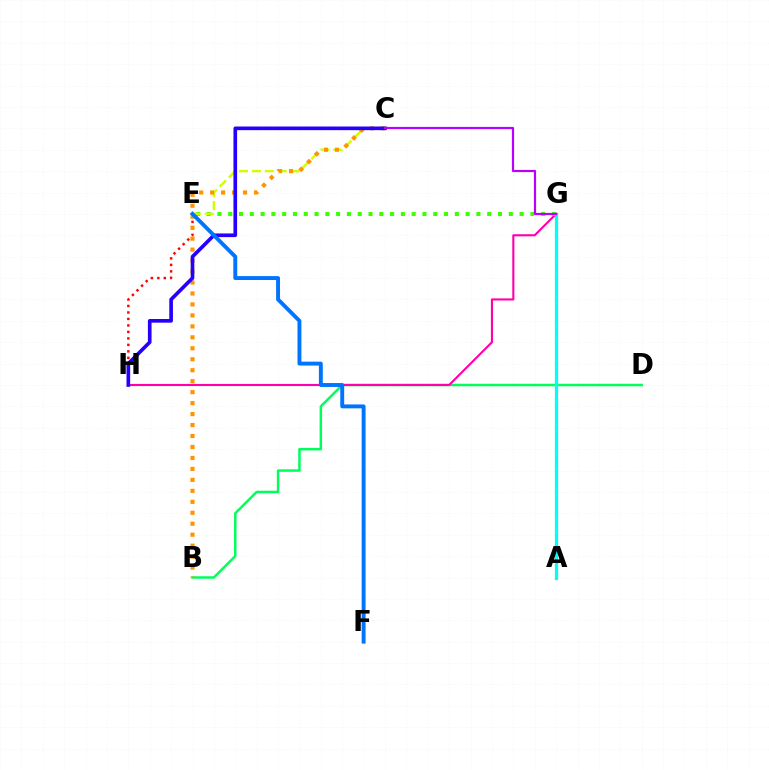{('B', 'D'): [{'color': '#00ff5c', 'line_style': 'solid', 'thickness': 1.79}], ('A', 'G'): [{'color': '#00fff6', 'line_style': 'solid', 'thickness': 2.36}], ('E', 'H'): [{'color': '#ff0000', 'line_style': 'dotted', 'thickness': 1.76}], ('G', 'H'): [{'color': '#ff00ac', 'line_style': 'solid', 'thickness': 1.53}], ('E', 'G'): [{'color': '#3dff00', 'line_style': 'dotted', 'thickness': 2.93}], ('C', 'E'): [{'color': '#d1ff00', 'line_style': 'dashed', 'thickness': 1.75}], ('B', 'C'): [{'color': '#ff9400', 'line_style': 'dotted', 'thickness': 2.98}], ('C', 'H'): [{'color': '#2500ff', 'line_style': 'solid', 'thickness': 2.63}], ('C', 'G'): [{'color': '#b900ff', 'line_style': 'solid', 'thickness': 1.58}], ('E', 'F'): [{'color': '#0074ff', 'line_style': 'solid', 'thickness': 2.81}]}